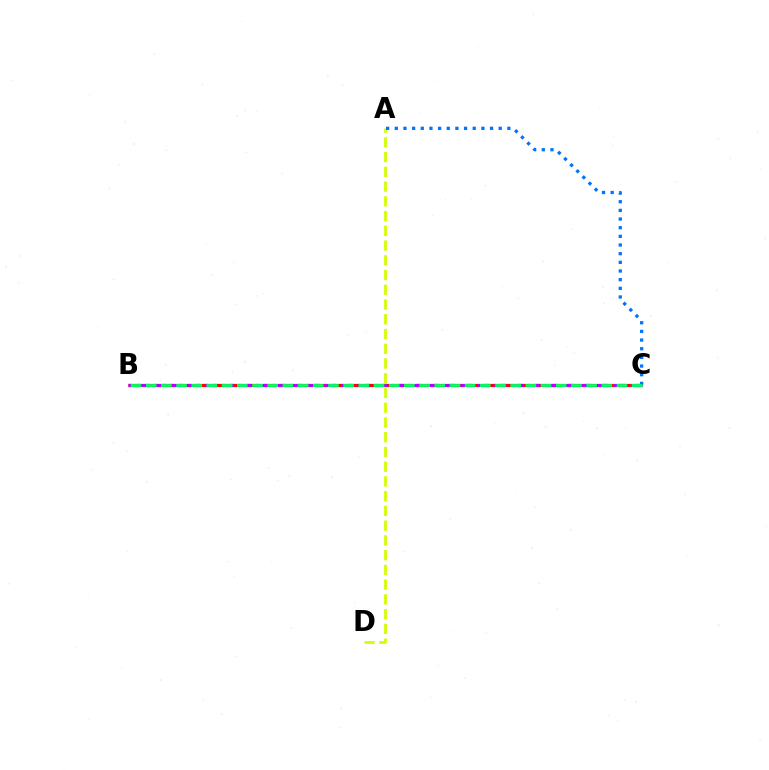{('B', 'C'): [{'color': '#ff0000', 'line_style': 'dashed', 'thickness': 2.3}, {'color': '#b900ff', 'line_style': 'dashed', 'thickness': 2.31}, {'color': '#00ff5c', 'line_style': 'dashed', 'thickness': 2.06}], ('A', 'D'): [{'color': '#d1ff00', 'line_style': 'dashed', 'thickness': 2.0}], ('A', 'C'): [{'color': '#0074ff', 'line_style': 'dotted', 'thickness': 2.35}]}